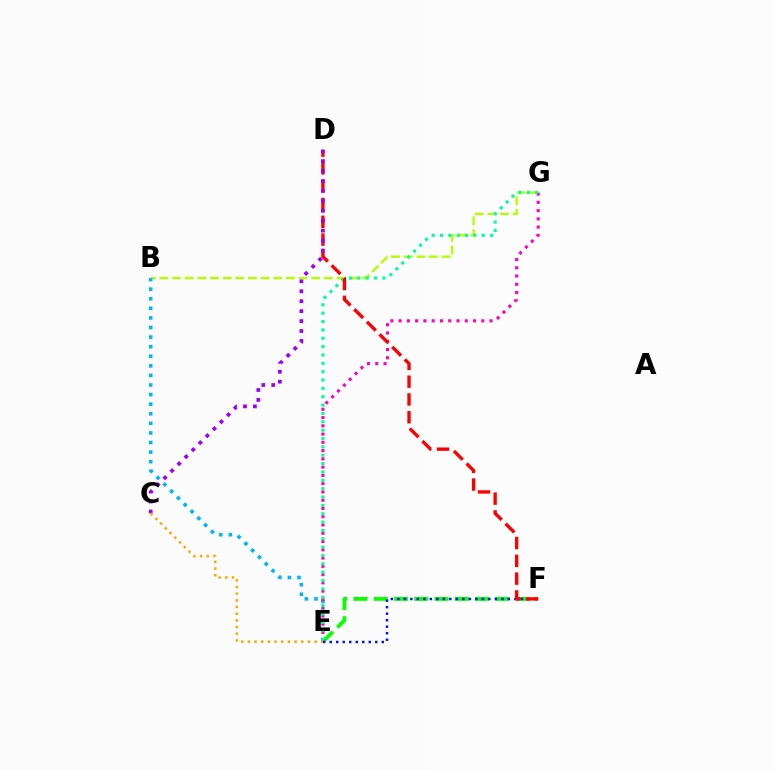{('E', 'F'): [{'color': '#08ff00', 'line_style': 'dashed', 'thickness': 2.75}, {'color': '#0010ff', 'line_style': 'dotted', 'thickness': 1.77}], ('B', 'G'): [{'color': '#b3ff00', 'line_style': 'dashed', 'thickness': 1.72}], ('B', 'E'): [{'color': '#00b5ff', 'line_style': 'dotted', 'thickness': 2.6}], ('E', 'G'): [{'color': '#ff00bd', 'line_style': 'dotted', 'thickness': 2.25}, {'color': '#00ff9d', 'line_style': 'dotted', 'thickness': 2.27}], ('D', 'F'): [{'color': '#ff0000', 'line_style': 'dashed', 'thickness': 2.42}], ('C', 'D'): [{'color': '#9b00ff', 'line_style': 'dotted', 'thickness': 2.7}], ('C', 'E'): [{'color': '#ffa500', 'line_style': 'dotted', 'thickness': 1.81}]}